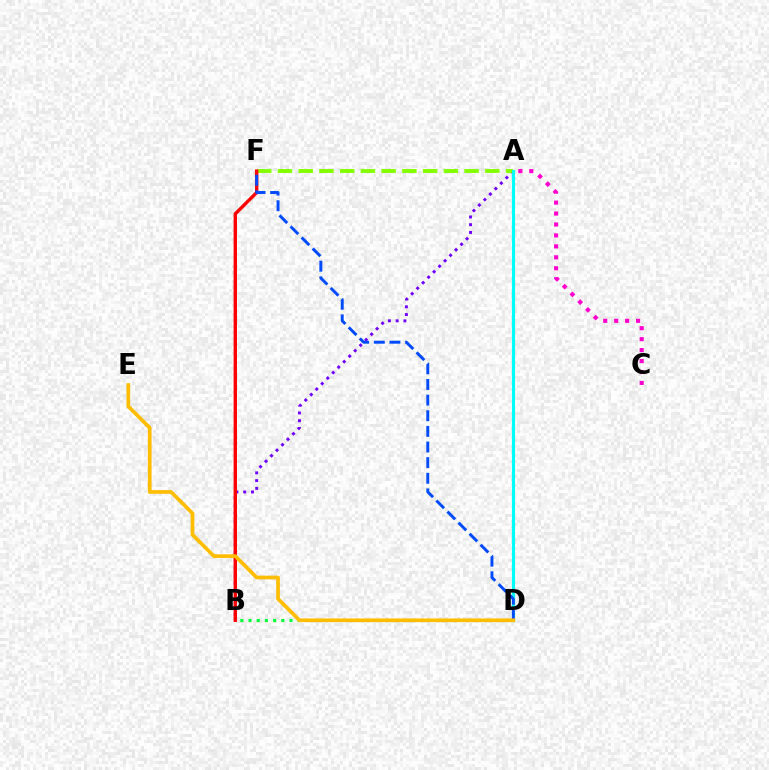{('B', 'D'): [{'color': '#00ff39', 'line_style': 'dotted', 'thickness': 2.22}], ('A', 'B'): [{'color': '#7200ff', 'line_style': 'dotted', 'thickness': 2.11}], ('A', 'F'): [{'color': '#84ff00', 'line_style': 'dashed', 'thickness': 2.82}], ('A', 'D'): [{'color': '#00fff6', 'line_style': 'solid', 'thickness': 2.27}], ('B', 'F'): [{'color': '#ff0000', 'line_style': 'solid', 'thickness': 2.45}], ('A', 'C'): [{'color': '#ff00cf', 'line_style': 'dotted', 'thickness': 2.97}], ('D', 'F'): [{'color': '#004bff', 'line_style': 'dashed', 'thickness': 2.12}], ('D', 'E'): [{'color': '#ffbd00', 'line_style': 'solid', 'thickness': 2.67}]}